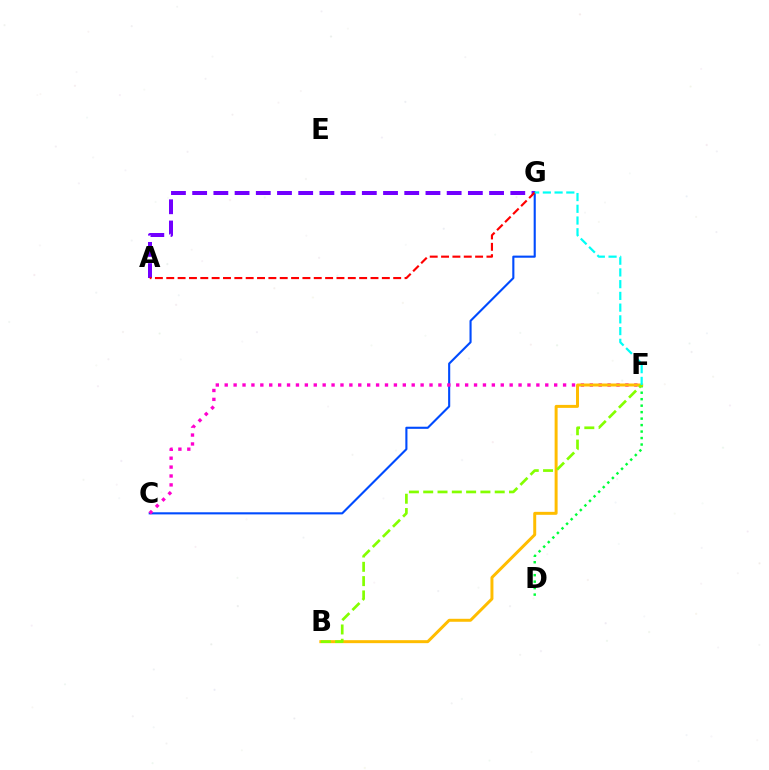{('A', 'G'): [{'color': '#7200ff', 'line_style': 'dashed', 'thickness': 2.88}, {'color': '#ff0000', 'line_style': 'dashed', 'thickness': 1.54}], ('C', 'G'): [{'color': '#004bff', 'line_style': 'solid', 'thickness': 1.52}], ('D', 'F'): [{'color': '#00ff39', 'line_style': 'dotted', 'thickness': 1.76}], ('C', 'F'): [{'color': '#ff00cf', 'line_style': 'dotted', 'thickness': 2.42}], ('B', 'F'): [{'color': '#ffbd00', 'line_style': 'solid', 'thickness': 2.14}, {'color': '#84ff00', 'line_style': 'dashed', 'thickness': 1.94}], ('F', 'G'): [{'color': '#00fff6', 'line_style': 'dashed', 'thickness': 1.59}]}